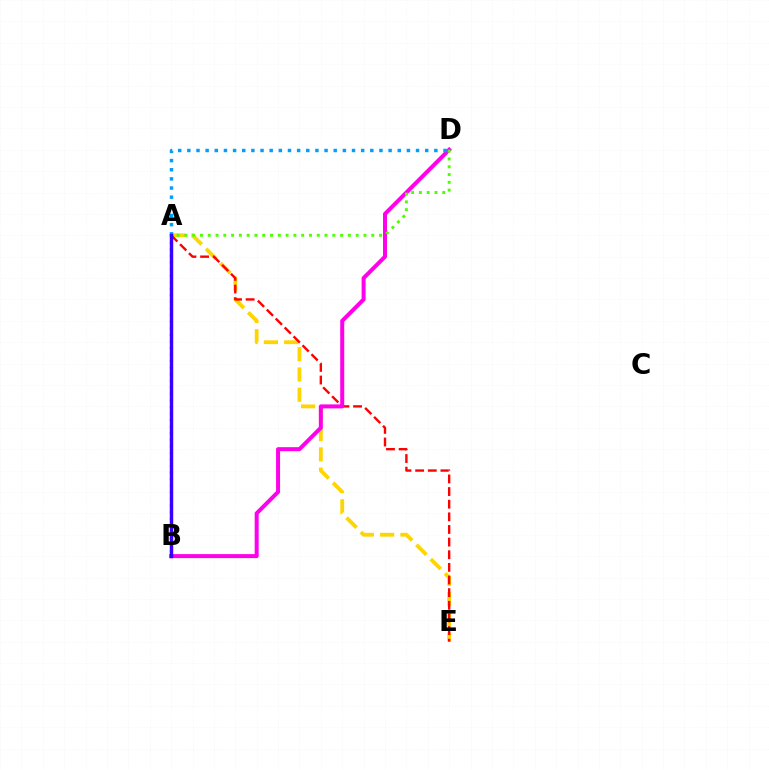{('A', 'E'): [{'color': '#ffd500', 'line_style': 'dashed', 'thickness': 2.75}, {'color': '#ff0000', 'line_style': 'dashed', 'thickness': 1.72}], ('B', 'D'): [{'color': '#ff00ed', 'line_style': 'solid', 'thickness': 2.88}], ('A', 'D'): [{'color': '#009eff', 'line_style': 'dotted', 'thickness': 2.49}, {'color': '#4fff00', 'line_style': 'dotted', 'thickness': 2.12}], ('A', 'B'): [{'color': '#00ff86', 'line_style': 'dotted', 'thickness': 1.78}, {'color': '#3700ff', 'line_style': 'solid', 'thickness': 2.48}]}